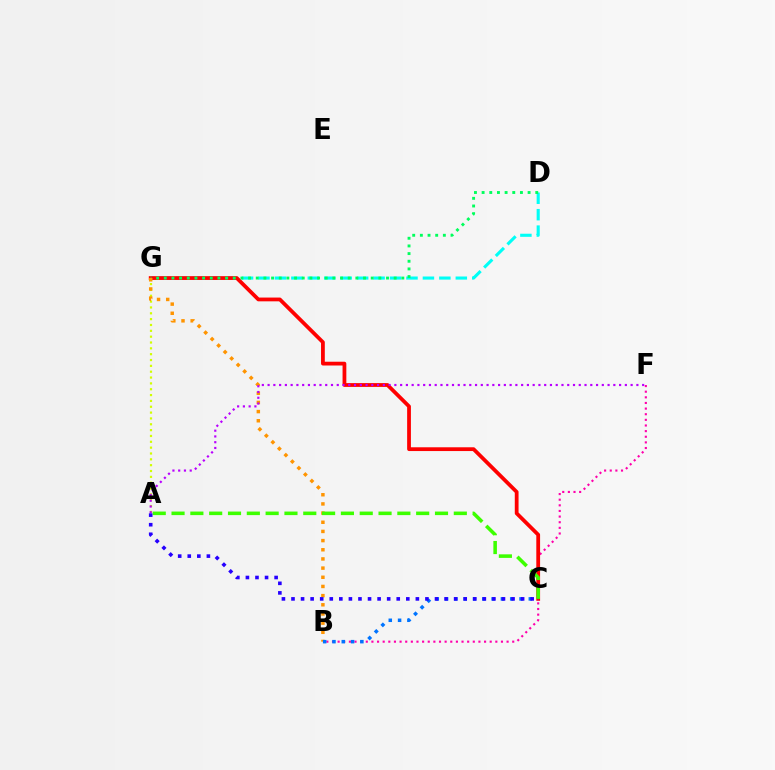{('B', 'F'): [{'color': '#ff00ac', 'line_style': 'dotted', 'thickness': 1.53}], ('D', 'G'): [{'color': '#00fff6', 'line_style': 'dashed', 'thickness': 2.23}, {'color': '#00ff5c', 'line_style': 'dotted', 'thickness': 2.08}], ('C', 'G'): [{'color': '#ff0000', 'line_style': 'solid', 'thickness': 2.72}], ('A', 'G'): [{'color': '#d1ff00', 'line_style': 'dotted', 'thickness': 1.59}], ('B', 'G'): [{'color': '#ff9400', 'line_style': 'dotted', 'thickness': 2.49}], ('B', 'C'): [{'color': '#0074ff', 'line_style': 'dotted', 'thickness': 2.53}], ('A', 'F'): [{'color': '#b900ff', 'line_style': 'dotted', 'thickness': 1.57}], ('A', 'C'): [{'color': '#3dff00', 'line_style': 'dashed', 'thickness': 2.56}, {'color': '#2500ff', 'line_style': 'dotted', 'thickness': 2.6}]}